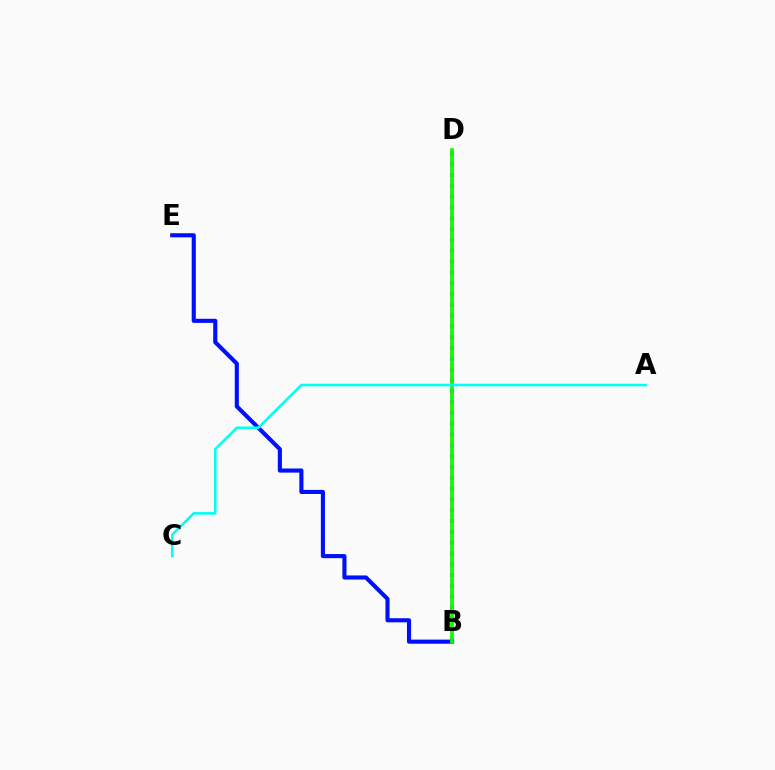{('B', 'D'): [{'color': '#fcf500', 'line_style': 'dotted', 'thickness': 1.71}, {'color': '#ff0000', 'line_style': 'solid', 'thickness': 1.74}, {'color': '#ee00ff', 'line_style': 'dotted', 'thickness': 2.94}, {'color': '#08ff00', 'line_style': 'solid', 'thickness': 2.59}], ('B', 'E'): [{'color': '#0010ff', 'line_style': 'solid', 'thickness': 2.96}], ('A', 'C'): [{'color': '#00fff6', 'line_style': 'solid', 'thickness': 1.85}]}